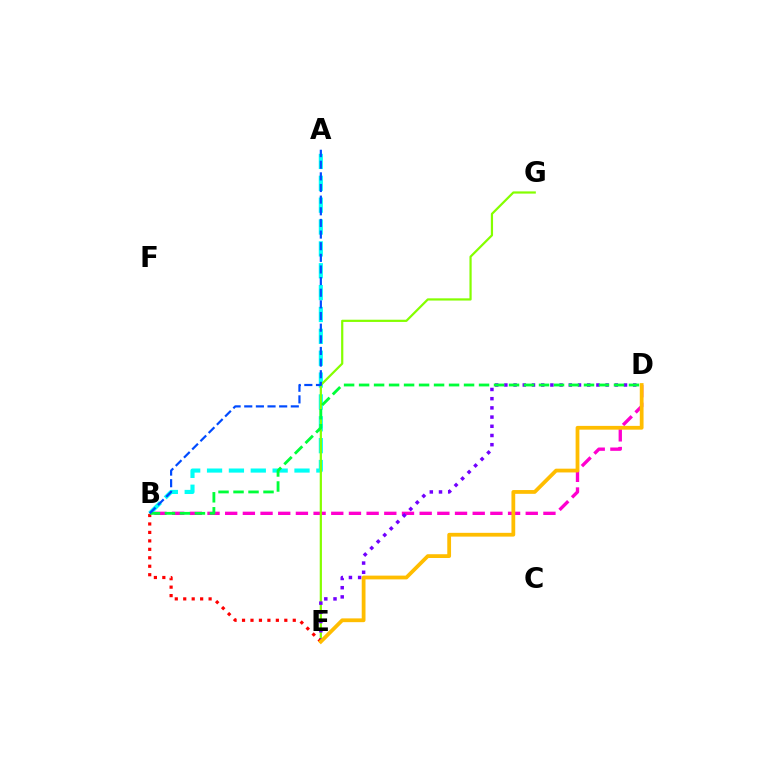{('A', 'B'): [{'color': '#00fff6', 'line_style': 'dashed', 'thickness': 2.97}, {'color': '#004bff', 'line_style': 'dashed', 'thickness': 1.58}], ('B', 'D'): [{'color': '#ff00cf', 'line_style': 'dashed', 'thickness': 2.4}, {'color': '#00ff39', 'line_style': 'dashed', 'thickness': 2.04}], ('E', 'G'): [{'color': '#84ff00', 'line_style': 'solid', 'thickness': 1.59}], ('D', 'E'): [{'color': '#7200ff', 'line_style': 'dotted', 'thickness': 2.5}, {'color': '#ffbd00', 'line_style': 'solid', 'thickness': 2.72}], ('B', 'E'): [{'color': '#ff0000', 'line_style': 'dotted', 'thickness': 2.3}]}